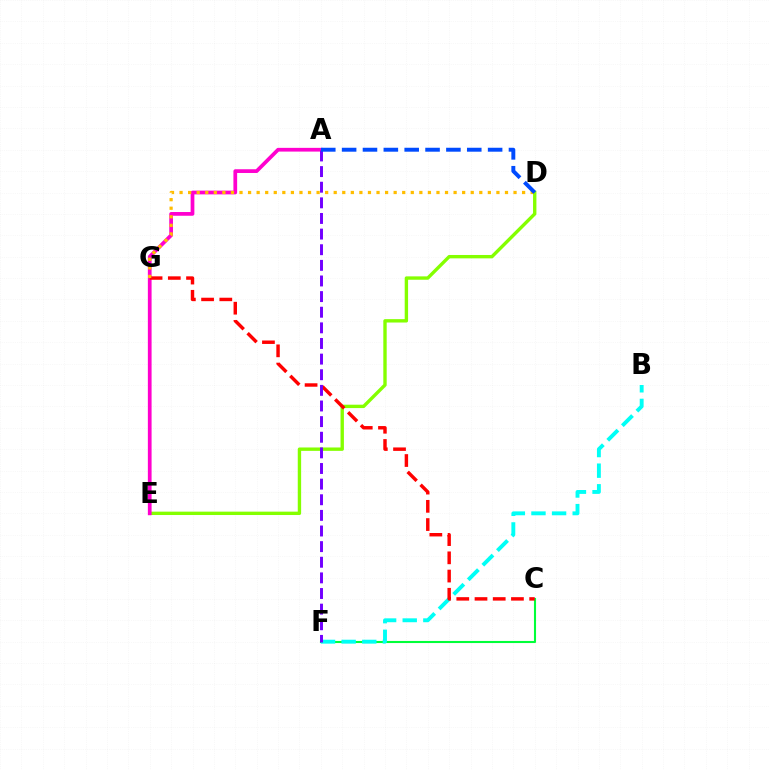{('D', 'E'): [{'color': '#84ff00', 'line_style': 'solid', 'thickness': 2.43}], ('A', 'E'): [{'color': '#ff00cf', 'line_style': 'solid', 'thickness': 2.69}], ('C', 'F'): [{'color': '#00ff39', 'line_style': 'solid', 'thickness': 1.51}], ('B', 'F'): [{'color': '#00fff6', 'line_style': 'dashed', 'thickness': 2.8}], ('C', 'G'): [{'color': '#ff0000', 'line_style': 'dashed', 'thickness': 2.48}], ('A', 'F'): [{'color': '#7200ff', 'line_style': 'dashed', 'thickness': 2.12}], ('D', 'G'): [{'color': '#ffbd00', 'line_style': 'dotted', 'thickness': 2.33}], ('A', 'D'): [{'color': '#004bff', 'line_style': 'dashed', 'thickness': 2.83}]}